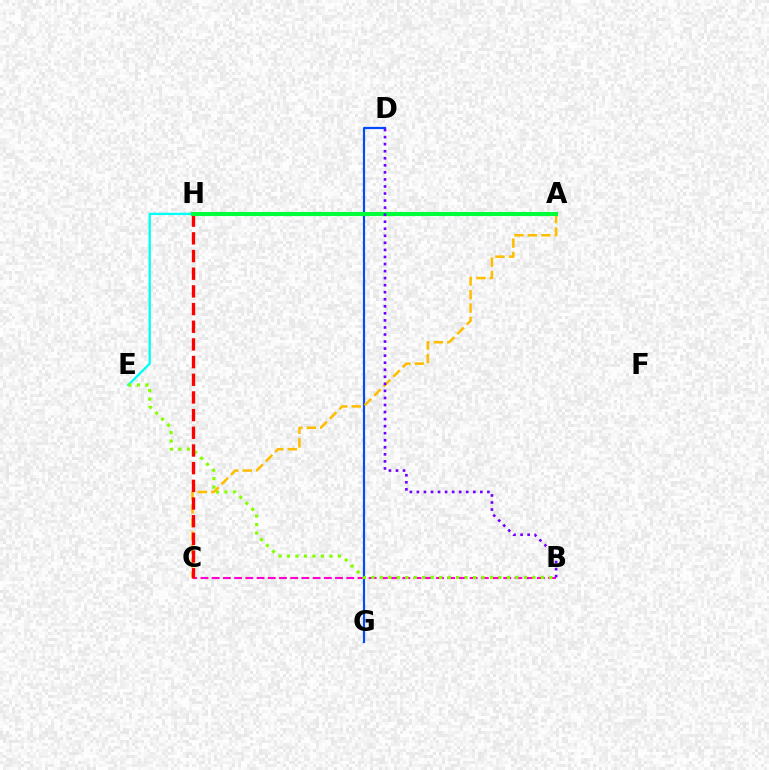{('D', 'G'): [{'color': '#004bff', 'line_style': 'solid', 'thickness': 1.57}], ('A', 'E'): [{'color': '#00fff6', 'line_style': 'solid', 'thickness': 1.67}], ('B', 'C'): [{'color': '#ff00cf', 'line_style': 'dashed', 'thickness': 1.52}], ('B', 'E'): [{'color': '#84ff00', 'line_style': 'dotted', 'thickness': 2.3}], ('A', 'C'): [{'color': '#ffbd00', 'line_style': 'dashed', 'thickness': 1.83}], ('C', 'H'): [{'color': '#ff0000', 'line_style': 'dashed', 'thickness': 2.4}], ('A', 'H'): [{'color': '#00ff39', 'line_style': 'solid', 'thickness': 2.94}], ('B', 'D'): [{'color': '#7200ff', 'line_style': 'dotted', 'thickness': 1.92}]}